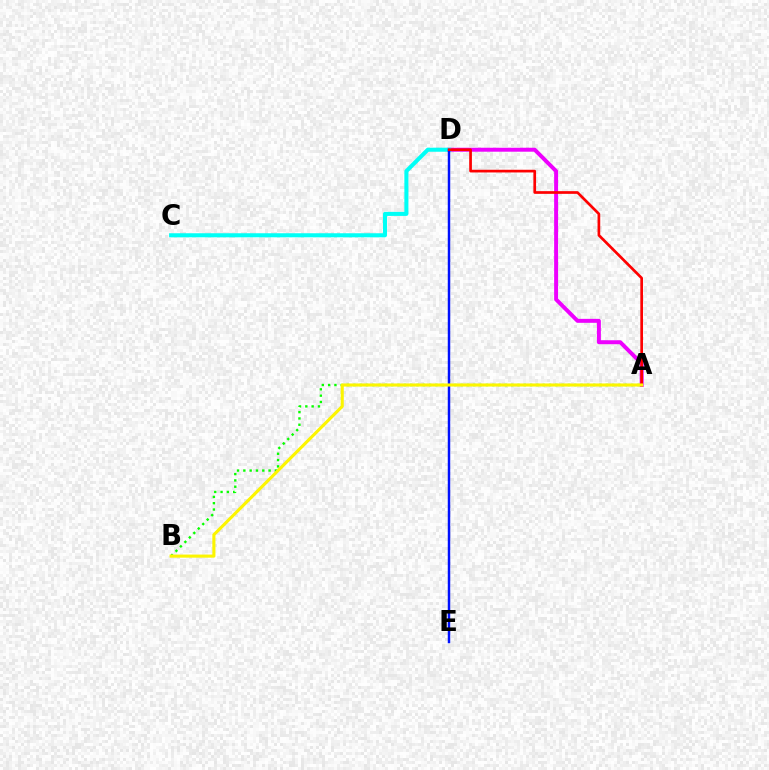{('A', 'D'): [{'color': '#ee00ff', 'line_style': 'solid', 'thickness': 2.85}, {'color': '#ff0000', 'line_style': 'solid', 'thickness': 1.94}], ('A', 'B'): [{'color': '#08ff00', 'line_style': 'dotted', 'thickness': 1.71}, {'color': '#fcf500', 'line_style': 'solid', 'thickness': 2.23}], ('C', 'D'): [{'color': '#00fff6', 'line_style': 'solid', 'thickness': 2.91}], ('D', 'E'): [{'color': '#0010ff', 'line_style': 'solid', 'thickness': 1.78}]}